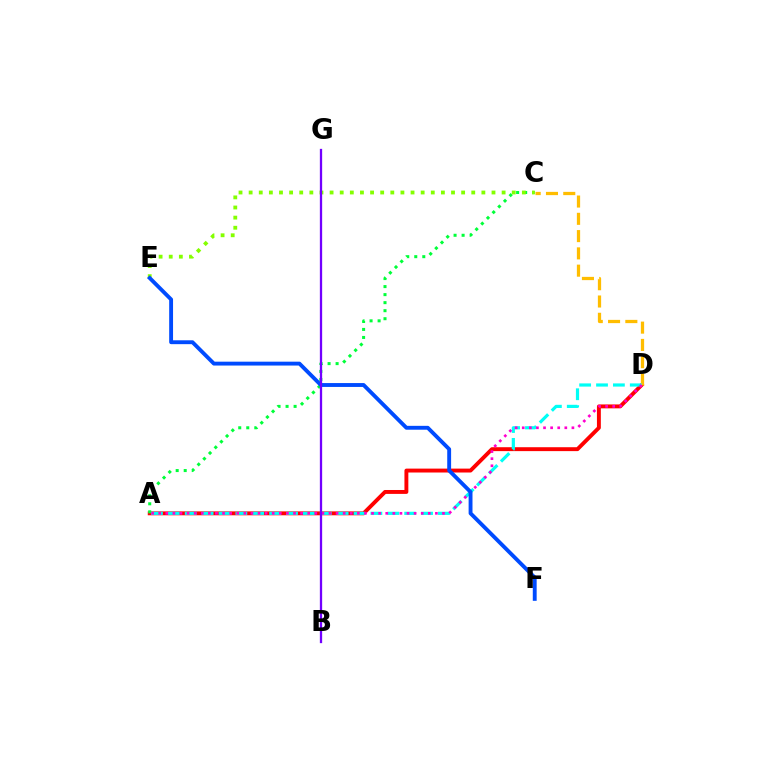{('A', 'D'): [{'color': '#ff0000', 'line_style': 'solid', 'thickness': 2.81}, {'color': '#00fff6', 'line_style': 'dashed', 'thickness': 2.29}, {'color': '#ff00cf', 'line_style': 'dotted', 'thickness': 1.93}], ('A', 'C'): [{'color': '#00ff39', 'line_style': 'dotted', 'thickness': 2.18}], ('C', 'E'): [{'color': '#84ff00', 'line_style': 'dotted', 'thickness': 2.75}], ('C', 'D'): [{'color': '#ffbd00', 'line_style': 'dashed', 'thickness': 2.35}], ('E', 'F'): [{'color': '#004bff', 'line_style': 'solid', 'thickness': 2.79}], ('B', 'G'): [{'color': '#7200ff', 'line_style': 'solid', 'thickness': 1.65}]}